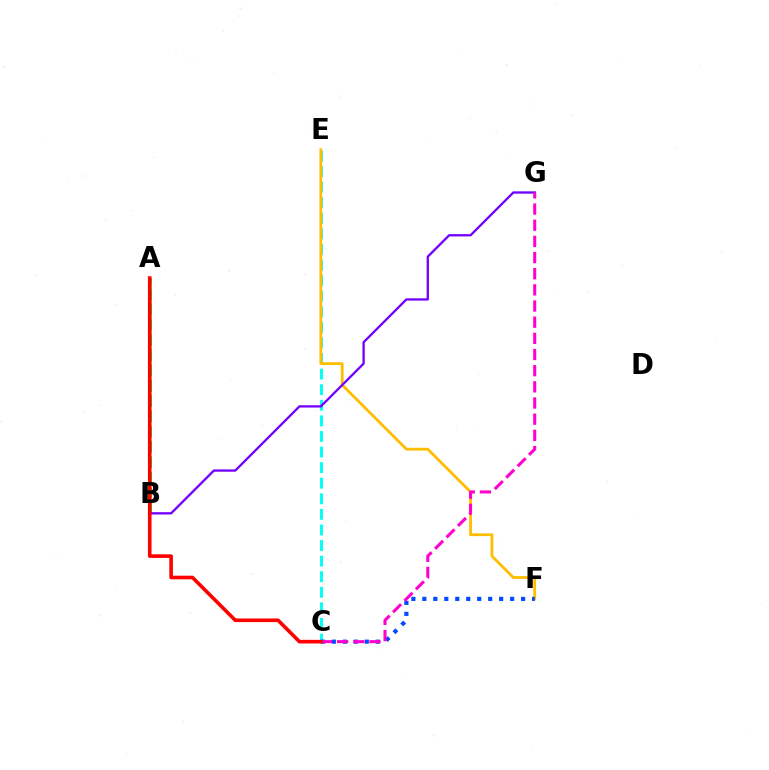{('A', 'B'): [{'color': '#84ff00', 'line_style': 'dashed', 'thickness': 2.1}, {'color': '#00ff39', 'line_style': 'dashed', 'thickness': 2.07}], ('C', 'E'): [{'color': '#00fff6', 'line_style': 'dashed', 'thickness': 2.12}], ('E', 'F'): [{'color': '#ffbd00', 'line_style': 'solid', 'thickness': 2.01}], ('C', 'F'): [{'color': '#004bff', 'line_style': 'dotted', 'thickness': 2.98}], ('B', 'G'): [{'color': '#7200ff', 'line_style': 'solid', 'thickness': 1.66}], ('C', 'G'): [{'color': '#ff00cf', 'line_style': 'dashed', 'thickness': 2.2}], ('A', 'C'): [{'color': '#ff0000', 'line_style': 'solid', 'thickness': 2.61}]}